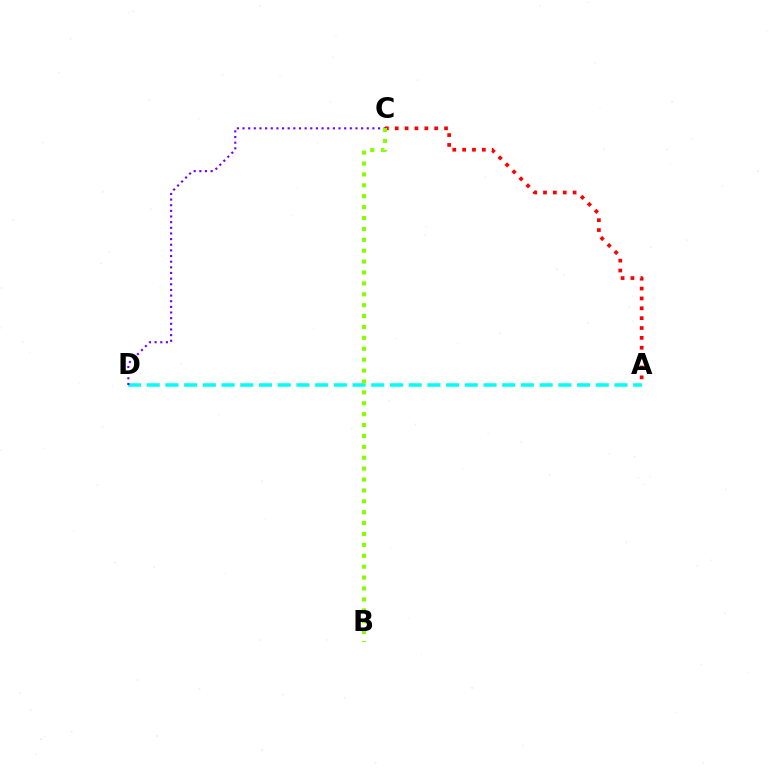{('A', 'D'): [{'color': '#00fff6', 'line_style': 'dashed', 'thickness': 2.54}], ('A', 'C'): [{'color': '#ff0000', 'line_style': 'dotted', 'thickness': 2.68}], ('C', 'D'): [{'color': '#7200ff', 'line_style': 'dotted', 'thickness': 1.53}], ('B', 'C'): [{'color': '#84ff00', 'line_style': 'dotted', 'thickness': 2.96}]}